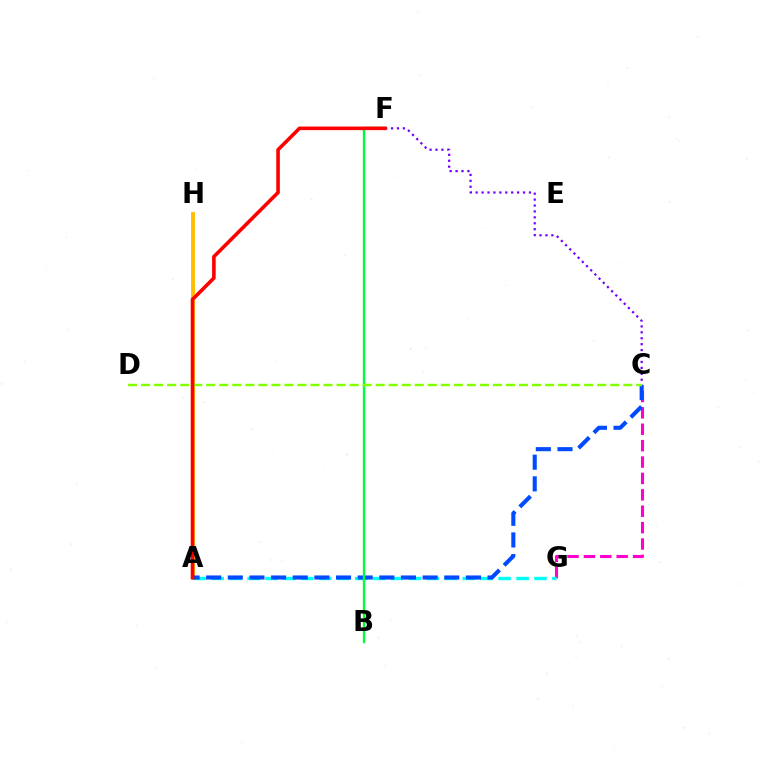{('C', 'G'): [{'color': '#ff00cf', 'line_style': 'dashed', 'thickness': 2.23}], ('A', 'G'): [{'color': '#00fff6', 'line_style': 'dashed', 'thickness': 2.44}], ('A', 'H'): [{'color': '#ffbd00', 'line_style': 'solid', 'thickness': 2.79}], ('A', 'C'): [{'color': '#004bff', 'line_style': 'dashed', 'thickness': 2.94}], ('C', 'F'): [{'color': '#7200ff', 'line_style': 'dotted', 'thickness': 1.61}], ('B', 'F'): [{'color': '#00ff39', 'line_style': 'solid', 'thickness': 1.7}], ('C', 'D'): [{'color': '#84ff00', 'line_style': 'dashed', 'thickness': 1.77}], ('A', 'F'): [{'color': '#ff0000', 'line_style': 'solid', 'thickness': 2.59}]}